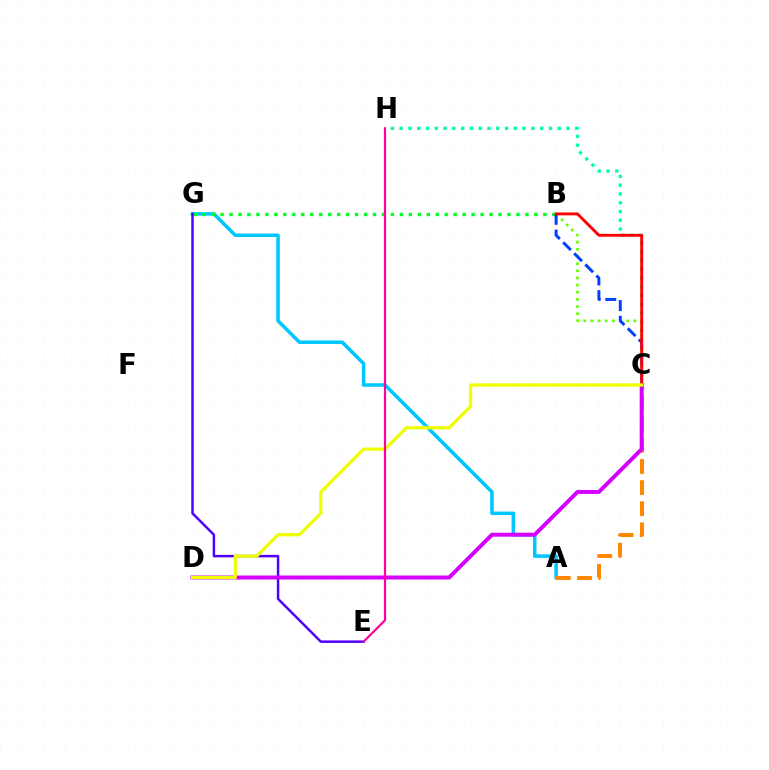{('A', 'G'): [{'color': '#00c7ff', 'line_style': 'solid', 'thickness': 2.55}], ('A', 'C'): [{'color': '#ff8800', 'line_style': 'dashed', 'thickness': 2.87}], ('B', 'G'): [{'color': '#00ff27', 'line_style': 'dotted', 'thickness': 2.44}], ('C', 'H'): [{'color': '#00ffaf', 'line_style': 'dotted', 'thickness': 2.39}], ('E', 'G'): [{'color': '#4f00ff', 'line_style': 'solid', 'thickness': 1.79}], ('B', 'C'): [{'color': '#66ff00', 'line_style': 'dotted', 'thickness': 1.94}, {'color': '#003fff', 'line_style': 'dashed', 'thickness': 2.13}, {'color': '#ff0000', 'line_style': 'solid', 'thickness': 2.07}], ('C', 'D'): [{'color': '#d600ff', 'line_style': 'solid', 'thickness': 2.85}, {'color': '#eeff00', 'line_style': 'solid', 'thickness': 2.32}], ('E', 'H'): [{'color': '#ff00a0', 'line_style': 'solid', 'thickness': 1.57}]}